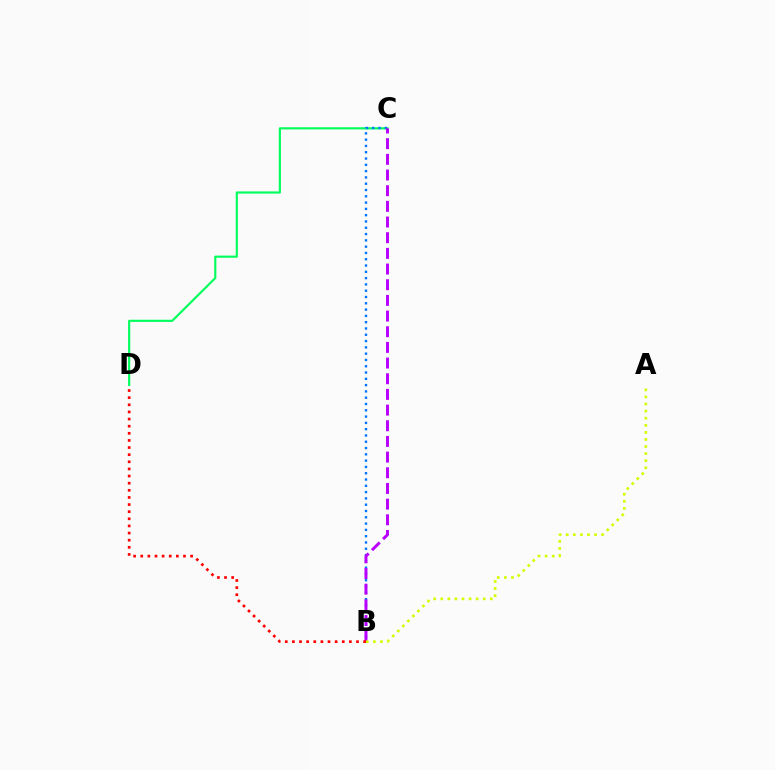{('C', 'D'): [{'color': '#00ff5c', 'line_style': 'solid', 'thickness': 1.56}], ('B', 'C'): [{'color': '#0074ff', 'line_style': 'dotted', 'thickness': 1.71}, {'color': '#b900ff', 'line_style': 'dashed', 'thickness': 2.13}], ('B', 'D'): [{'color': '#ff0000', 'line_style': 'dotted', 'thickness': 1.94}], ('A', 'B'): [{'color': '#d1ff00', 'line_style': 'dotted', 'thickness': 1.92}]}